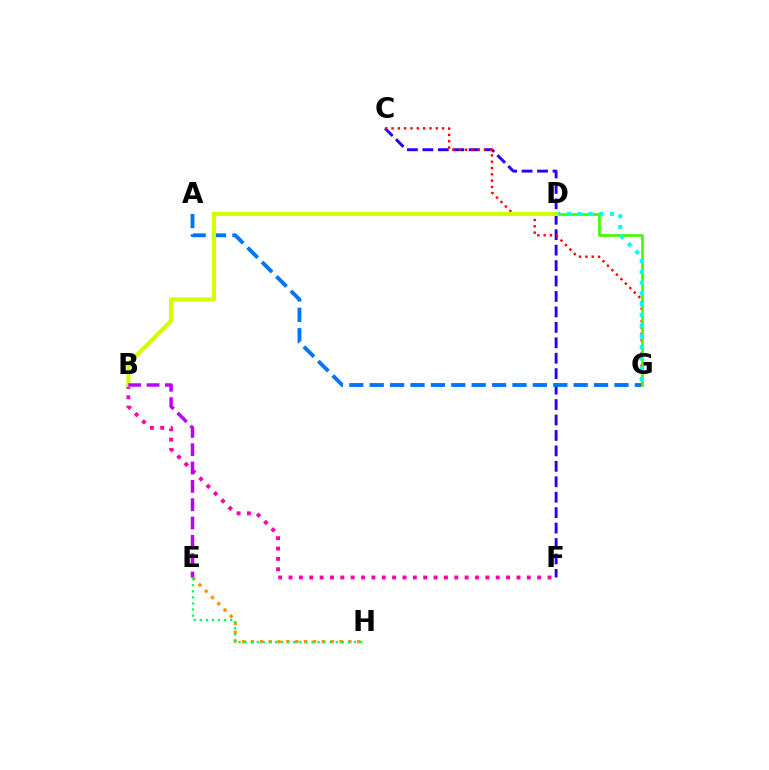{('C', 'F'): [{'color': '#2500ff', 'line_style': 'dashed', 'thickness': 2.1}], ('A', 'G'): [{'color': '#0074ff', 'line_style': 'dashed', 'thickness': 2.77}], ('C', 'G'): [{'color': '#ff0000', 'line_style': 'dotted', 'thickness': 1.72}], ('E', 'H'): [{'color': '#ff9400', 'line_style': 'dotted', 'thickness': 2.41}, {'color': '#00ff5c', 'line_style': 'dotted', 'thickness': 1.65}], ('D', 'G'): [{'color': '#3dff00', 'line_style': 'solid', 'thickness': 1.94}, {'color': '#00fff6', 'line_style': 'dotted', 'thickness': 2.92}], ('B', 'F'): [{'color': '#ff00ac', 'line_style': 'dotted', 'thickness': 2.81}], ('B', 'D'): [{'color': '#d1ff00', 'line_style': 'solid', 'thickness': 2.98}], ('B', 'E'): [{'color': '#b900ff', 'line_style': 'dashed', 'thickness': 2.49}]}